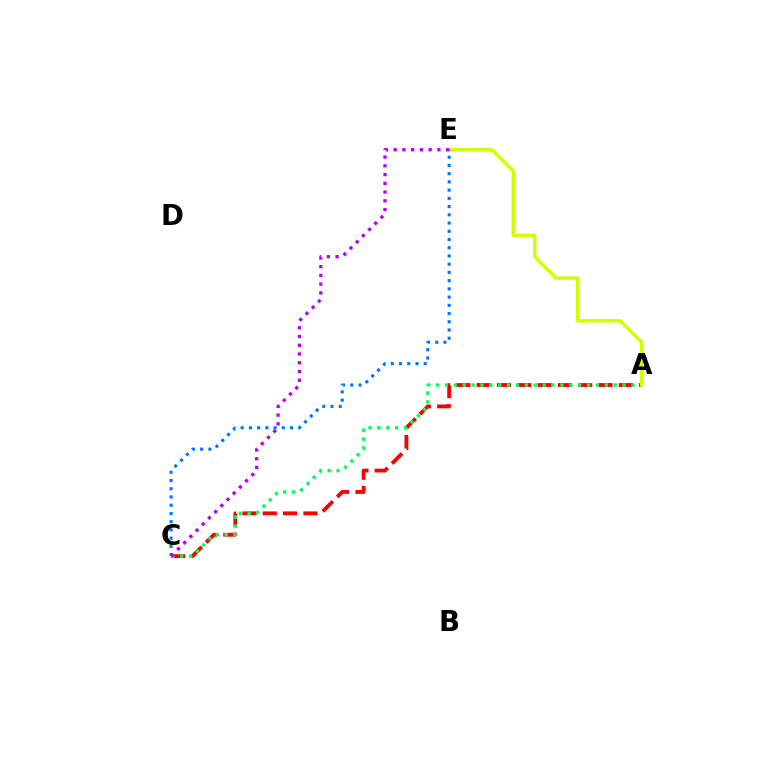{('A', 'C'): [{'color': '#ff0000', 'line_style': 'dashed', 'thickness': 2.76}, {'color': '#00ff5c', 'line_style': 'dotted', 'thickness': 2.41}], ('A', 'E'): [{'color': '#d1ff00', 'line_style': 'solid', 'thickness': 2.43}], ('C', 'E'): [{'color': '#0074ff', 'line_style': 'dotted', 'thickness': 2.24}, {'color': '#b900ff', 'line_style': 'dotted', 'thickness': 2.38}]}